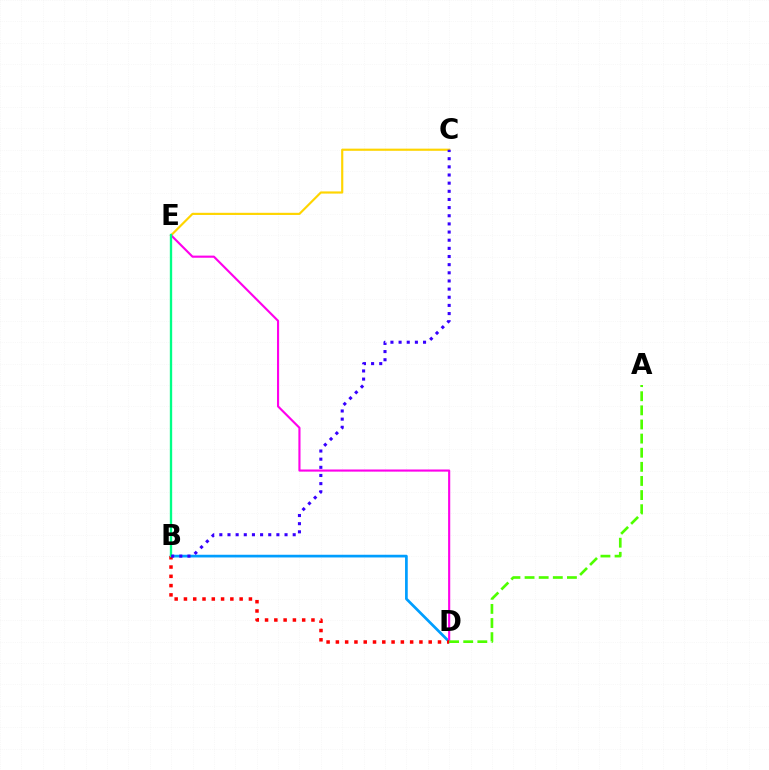{('B', 'D'): [{'color': '#009eff', 'line_style': 'solid', 'thickness': 1.95}, {'color': '#ff0000', 'line_style': 'dotted', 'thickness': 2.52}], ('C', 'E'): [{'color': '#ffd500', 'line_style': 'solid', 'thickness': 1.56}], ('D', 'E'): [{'color': '#ff00ed', 'line_style': 'solid', 'thickness': 1.54}], ('B', 'E'): [{'color': '#00ff86', 'line_style': 'solid', 'thickness': 1.69}], ('A', 'D'): [{'color': '#4fff00', 'line_style': 'dashed', 'thickness': 1.92}], ('B', 'C'): [{'color': '#3700ff', 'line_style': 'dotted', 'thickness': 2.21}]}